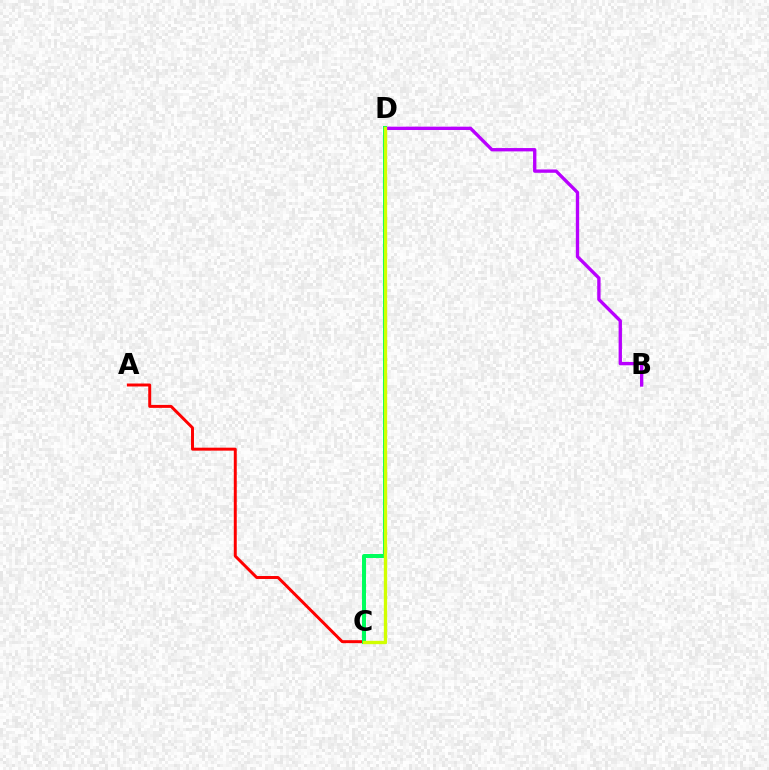{('B', 'D'): [{'color': '#b900ff', 'line_style': 'solid', 'thickness': 2.41}], ('A', 'C'): [{'color': '#ff0000', 'line_style': 'solid', 'thickness': 2.13}], ('C', 'D'): [{'color': '#00ff5c', 'line_style': 'solid', 'thickness': 2.87}, {'color': '#0074ff', 'line_style': 'solid', 'thickness': 1.92}, {'color': '#d1ff00', 'line_style': 'solid', 'thickness': 2.4}]}